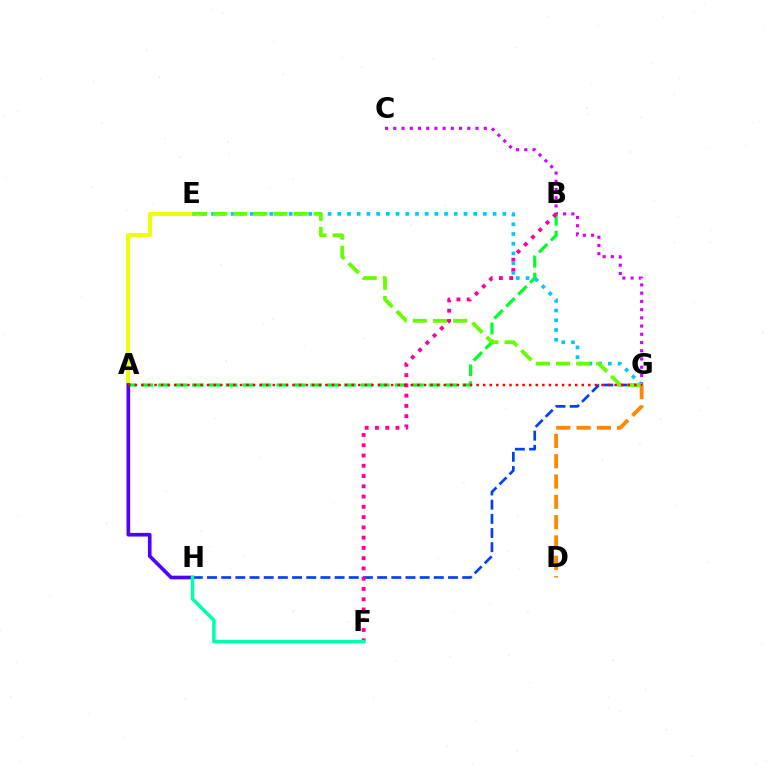{('A', 'E'): [{'color': '#eeff00', 'line_style': 'solid', 'thickness': 2.82}], ('G', 'H'): [{'color': '#003fff', 'line_style': 'dashed', 'thickness': 1.93}], ('C', 'G'): [{'color': '#d600ff', 'line_style': 'dotted', 'thickness': 2.24}], ('A', 'B'): [{'color': '#00ff27', 'line_style': 'dashed', 'thickness': 2.3}], ('A', 'H'): [{'color': '#4f00ff', 'line_style': 'solid', 'thickness': 2.62}], ('B', 'F'): [{'color': '#ff00a0', 'line_style': 'dotted', 'thickness': 2.79}], ('D', 'G'): [{'color': '#ff8800', 'line_style': 'dashed', 'thickness': 2.76}], ('E', 'G'): [{'color': '#00c7ff', 'line_style': 'dotted', 'thickness': 2.64}, {'color': '#66ff00', 'line_style': 'dashed', 'thickness': 2.73}], ('F', 'H'): [{'color': '#00ffaf', 'line_style': 'solid', 'thickness': 2.53}], ('A', 'G'): [{'color': '#ff0000', 'line_style': 'dotted', 'thickness': 1.79}]}